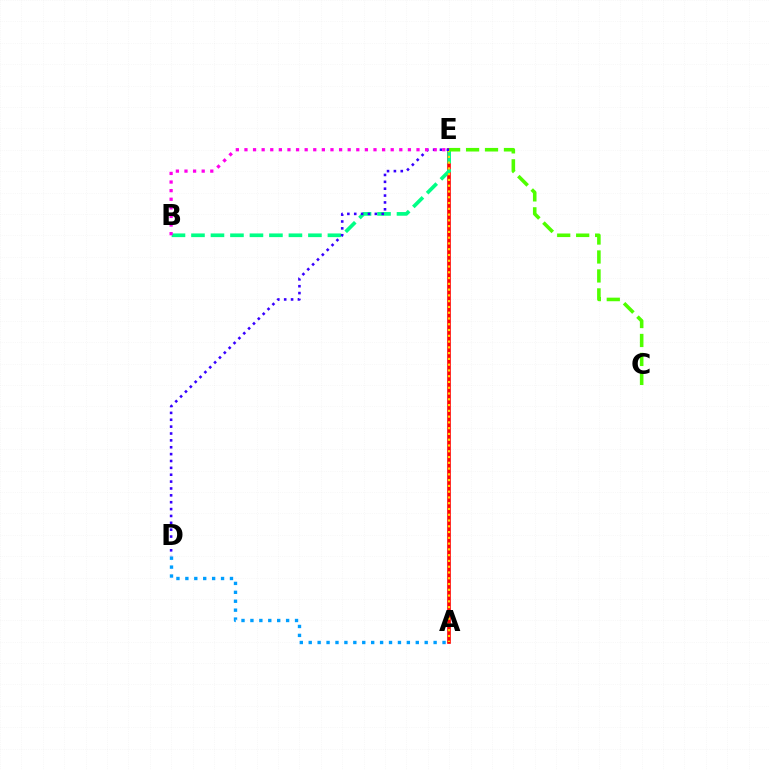{('A', 'E'): [{'color': '#ff0000', 'line_style': 'solid', 'thickness': 2.63}, {'color': '#ffd500', 'line_style': 'dotted', 'thickness': 1.57}], ('A', 'D'): [{'color': '#009eff', 'line_style': 'dotted', 'thickness': 2.42}], ('B', 'E'): [{'color': '#00ff86', 'line_style': 'dashed', 'thickness': 2.65}, {'color': '#ff00ed', 'line_style': 'dotted', 'thickness': 2.34}], ('D', 'E'): [{'color': '#3700ff', 'line_style': 'dotted', 'thickness': 1.87}], ('C', 'E'): [{'color': '#4fff00', 'line_style': 'dashed', 'thickness': 2.58}]}